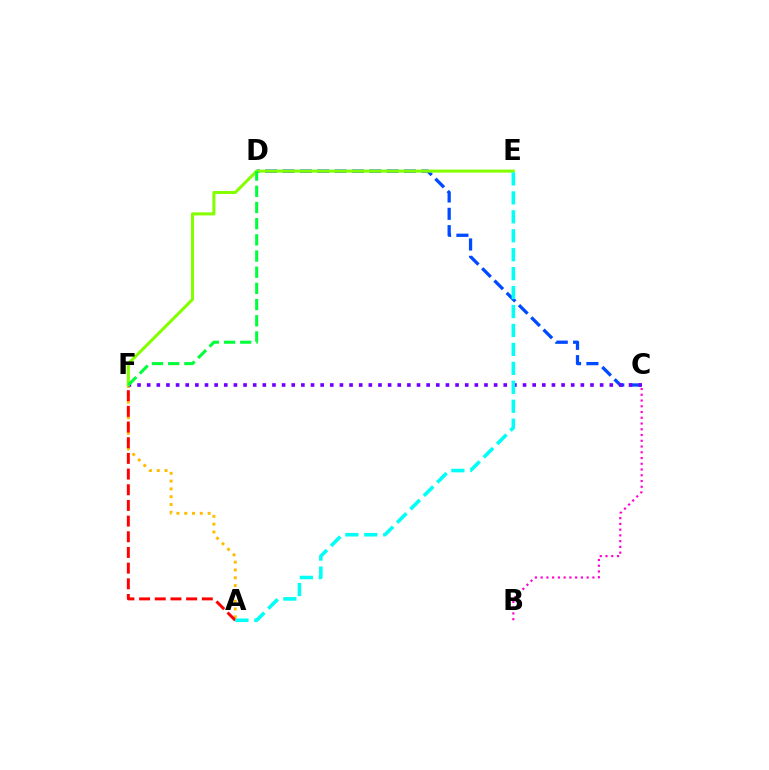{('B', 'C'): [{'color': '#ff00cf', 'line_style': 'dotted', 'thickness': 1.56}], ('C', 'D'): [{'color': '#004bff', 'line_style': 'dashed', 'thickness': 2.36}], ('A', 'F'): [{'color': '#ffbd00', 'line_style': 'dotted', 'thickness': 2.12}, {'color': '#ff0000', 'line_style': 'dashed', 'thickness': 2.13}], ('C', 'F'): [{'color': '#7200ff', 'line_style': 'dotted', 'thickness': 2.62}], ('E', 'F'): [{'color': '#84ff00', 'line_style': 'solid', 'thickness': 2.19}], ('D', 'F'): [{'color': '#00ff39', 'line_style': 'dashed', 'thickness': 2.2}], ('A', 'E'): [{'color': '#00fff6', 'line_style': 'dashed', 'thickness': 2.57}]}